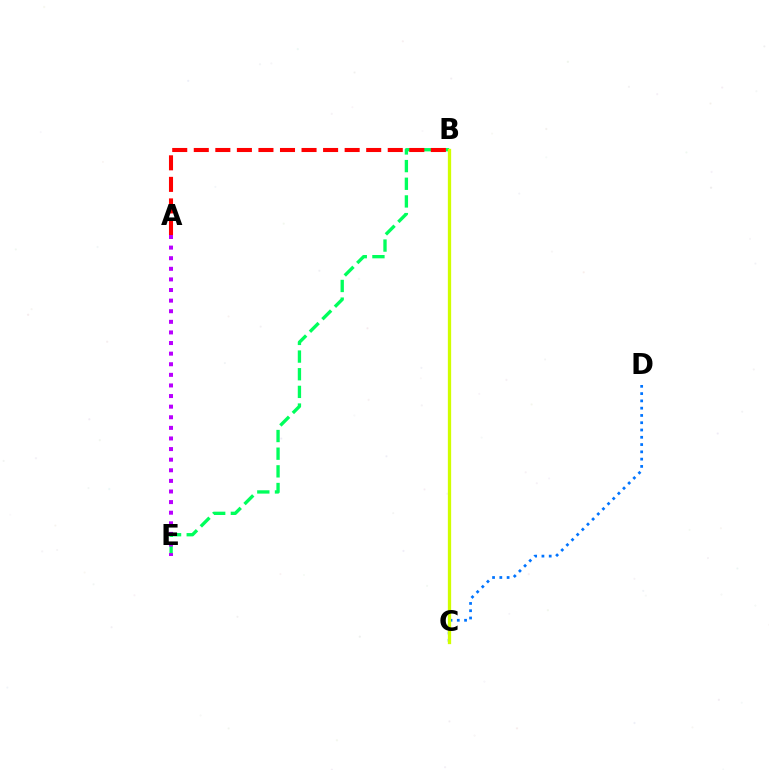{('C', 'D'): [{'color': '#0074ff', 'line_style': 'dotted', 'thickness': 1.98}], ('B', 'E'): [{'color': '#00ff5c', 'line_style': 'dashed', 'thickness': 2.4}], ('B', 'C'): [{'color': '#d1ff00', 'line_style': 'solid', 'thickness': 2.38}], ('A', 'B'): [{'color': '#ff0000', 'line_style': 'dashed', 'thickness': 2.93}], ('A', 'E'): [{'color': '#b900ff', 'line_style': 'dotted', 'thickness': 2.88}]}